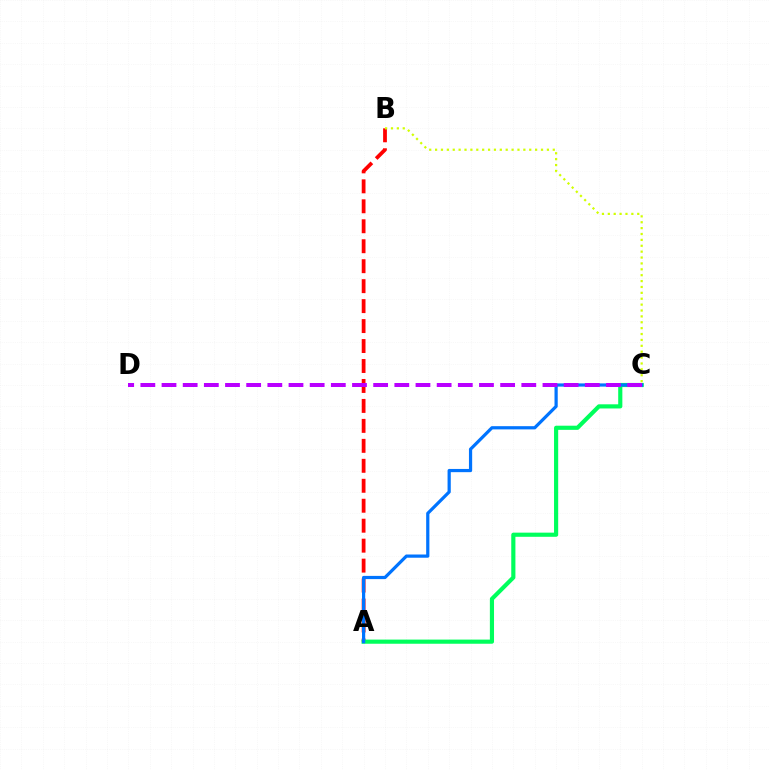{('A', 'B'): [{'color': '#ff0000', 'line_style': 'dashed', 'thickness': 2.71}], ('A', 'C'): [{'color': '#00ff5c', 'line_style': 'solid', 'thickness': 2.99}, {'color': '#0074ff', 'line_style': 'solid', 'thickness': 2.31}], ('B', 'C'): [{'color': '#d1ff00', 'line_style': 'dotted', 'thickness': 1.6}], ('C', 'D'): [{'color': '#b900ff', 'line_style': 'dashed', 'thickness': 2.88}]}